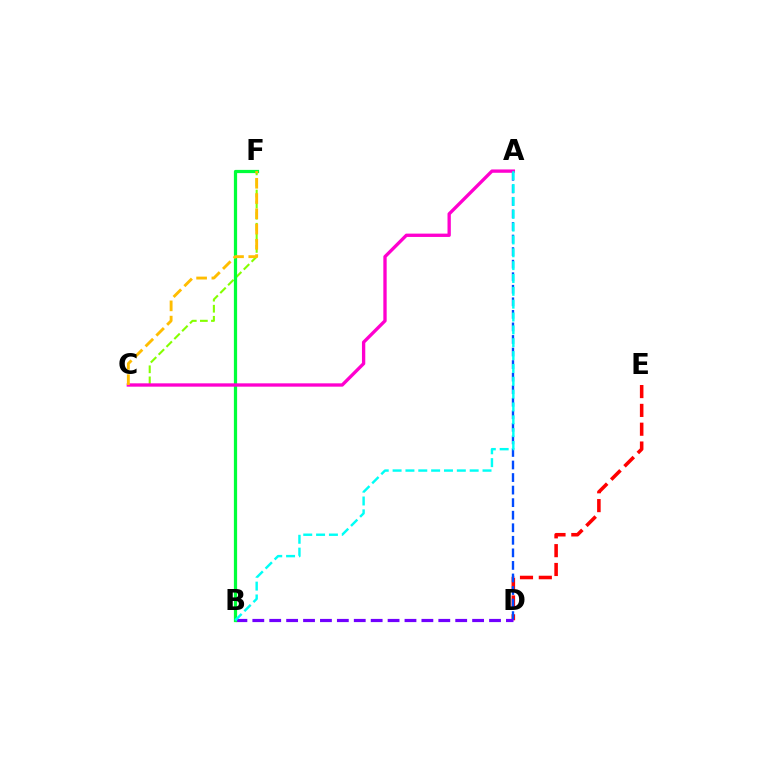{('D', 'E'): [{'color': '#ff0000', 'line_style': 'dashed', 'thickness': 2.56}], ('C', 'F'): [{'color': '#84ff00', 'line_style': 'dashed', 'thickness': 1.5}, {'color': '#ffbd00', 'line_style': 'dashed', 'thickness': 2.07}], ('A', 'D'): [{'color': '#004bff', 'line_style': 'dashed', 'thickness': 1.71}], ('B', 'D'): [{'color': '#7200ff', 'line_style': 'dashed', 'thickness': 2.3}], ('B', 'F'): [{'color': '#00ff39', 'line_style': 'solid', 'thickness': 2.33}], ('A', 'C'): [{'color': '#ff00cf', 'line_style': 'solid', 'thickness': 2.4}], ('A', 'B'): [{'color': '#00fff6', 'line_style': 'dashed', 'thickness': 1.75}]}